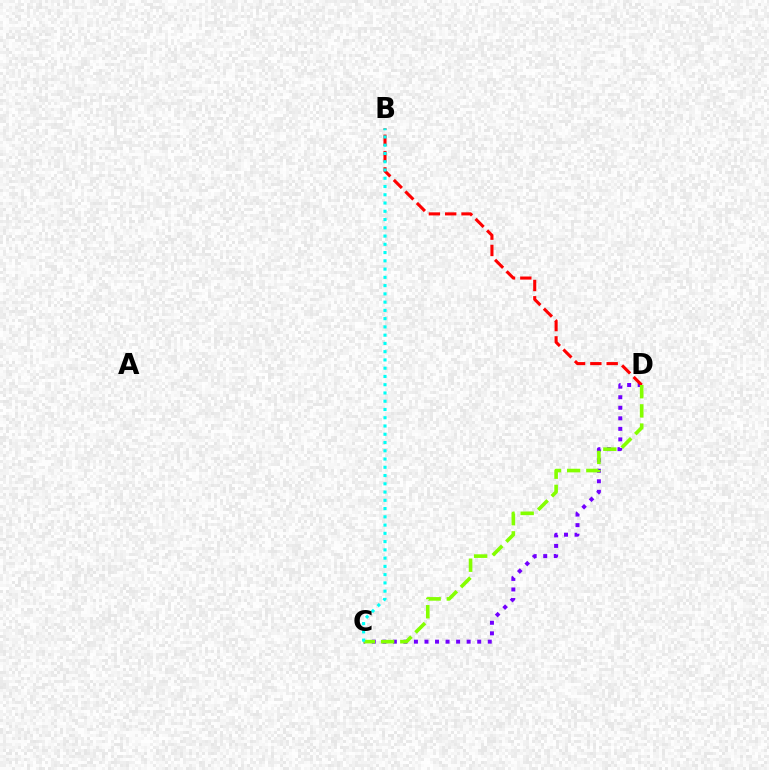{('C', 'D'): [{'color': '#7200ff', 'line_style': 'dotted', 'thickness': 2.86}, {'color': '#84ff00', 'line_style': 'dashed', 'thickness': 2.61}], ('B', 'D'): [{'color': '#ff0000', 'line_style': 'dashed', 'thickness': 2.22}], ('B', 'C'): [{'color': '#00fff6', 'line_style': 'dotted', 'thickness': 2.24}]}